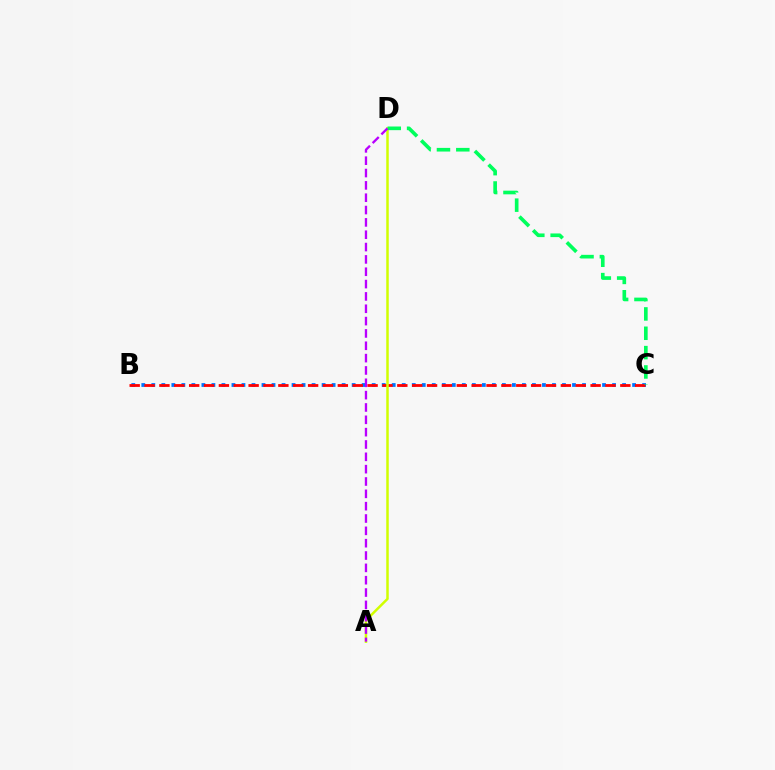{('B', 'C'): [{'color': '#0074ff', 'line_style': 'dotted', 'thickness': 2.72}, {'color': '#ff0000', 'line_style': 'dashed', 'thickness': 2.02}], ('A', 'D'): [{'color': '#d1ff00', 'line_style': 'solid', 'thickness': 1.8}, {'color': '#b900ff', 'line_style': 'dashed', 'thickness': 1.68}], ('C', 'D'): [{'color': '#00ff5c', 'line_style': 'dashed', 'thickness': 2.63}]}